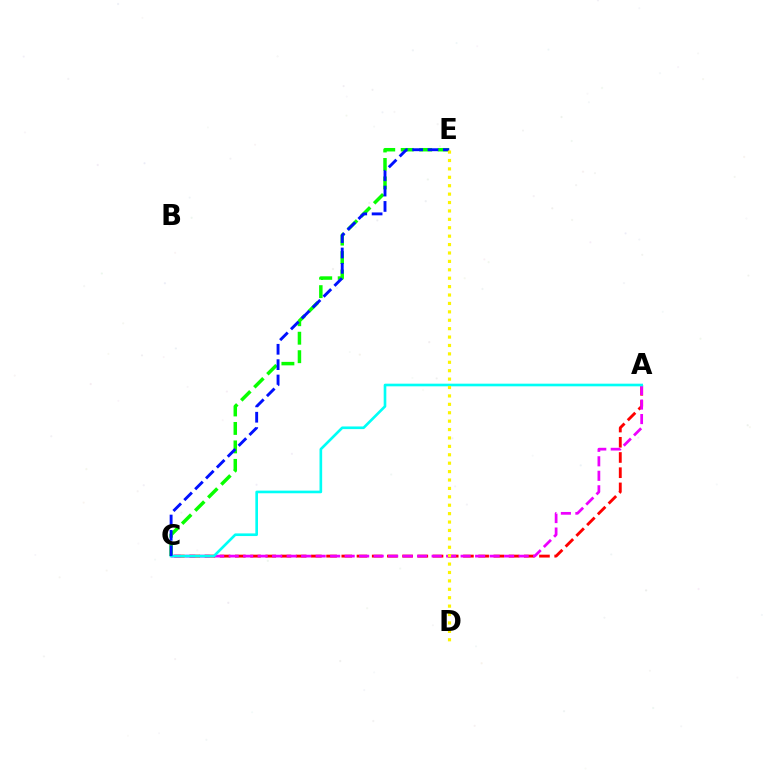{('C', 'E'): [{'color': '#08ff00', 'line_style': 'dashed', 'thickness': 2.51}, {'color': '#0010ff', 'line_style': 'dashed', 'thickness': 2.09}], ('A', 'C'): [{'color': '#ff0000', 'line_style': 'dashed', 'thickness': 2.07}, {'color': '#ee00ff', 'line_style': 'dashed', 'thickness': 1.97}, {'color': '#00fff6', 'line_style': 'solid', 'thickness': 1.91}], ('D', 'E'): [{'color': '#fcf500', 'line_style': 'dotted', 'thickness': 2.28}]}